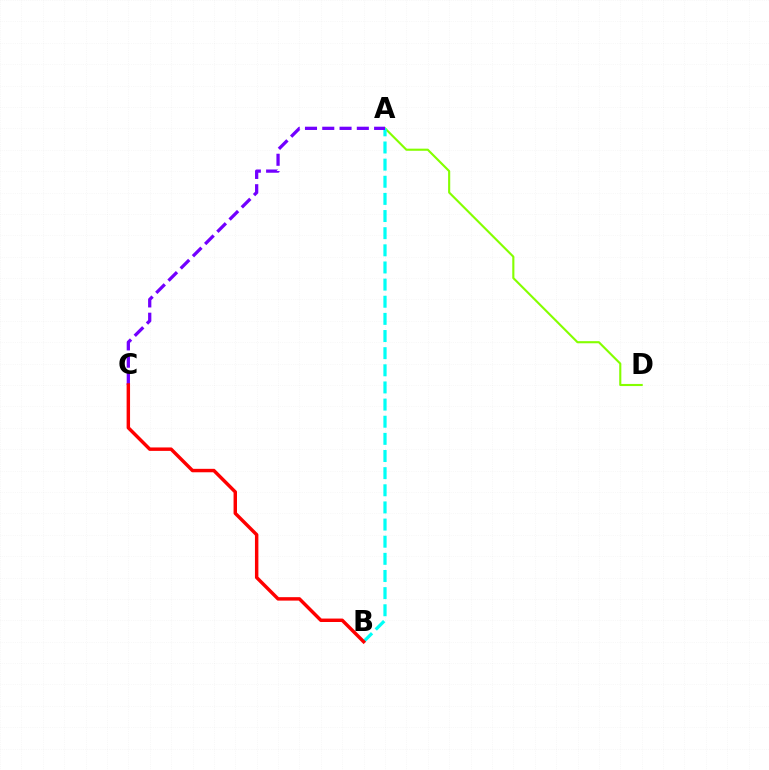{('A', 'D'): [{'color': '#84ff00', 'line_style': 'solid', 'thickness': 1.53}], ('A', 'B'): [{'color': '#00fff6', 'line_style': 'dashed', 'thickness': 2.33}], ('A', 'C'): [{'color': '#7200ff', 'line_style': 'dashed', 'thickness': 2.35}], ('B', 'C'): [{'color': '#ff0000', 'line_style': 'solid', 'thickness': 2.48}]}